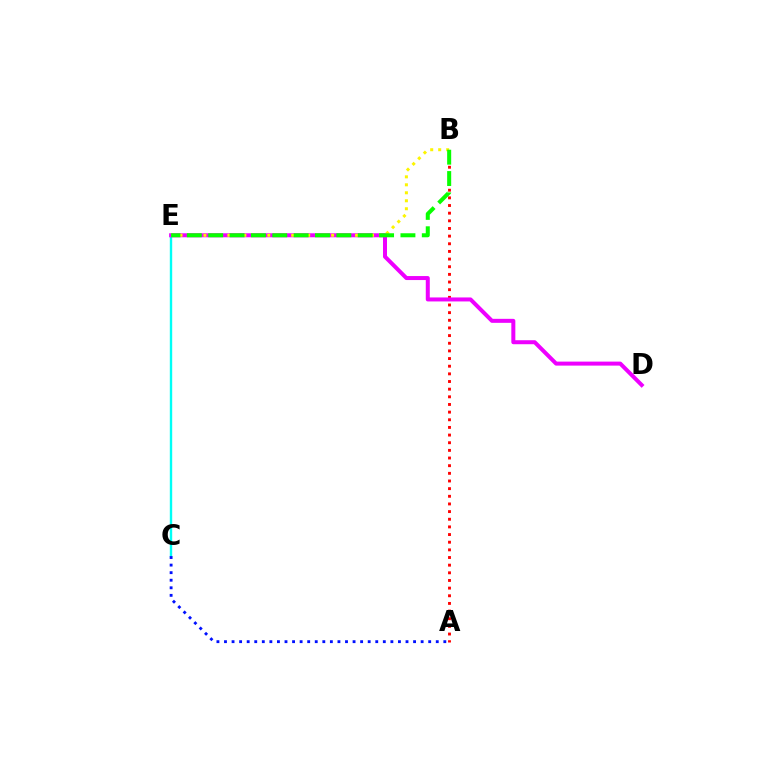{('C', 'E'): [{'color': '#00fff6', 'line_style': 'solid', 'thickness': 1.72}], ('A', 'B'): [{'color': '#ff0000', 'line_style': 'dotted', 'thickness': 2.08}], ('A', 'C'): [{'color': '#0010ff', 'line_style': 'dotted', 'thickness': 2.05}], ('D', 'E'): [{'color': '#ee00ff', 'line_style': 'solid', 'thickness': 2.88}], ('B', 'E'): [{'color': '#fcf500', 'line_style': 'dotted', 'thickness': 2.17}, {'color': '#08ff00', 'line_style': 'dashed', 'thickness': 2.9}]}